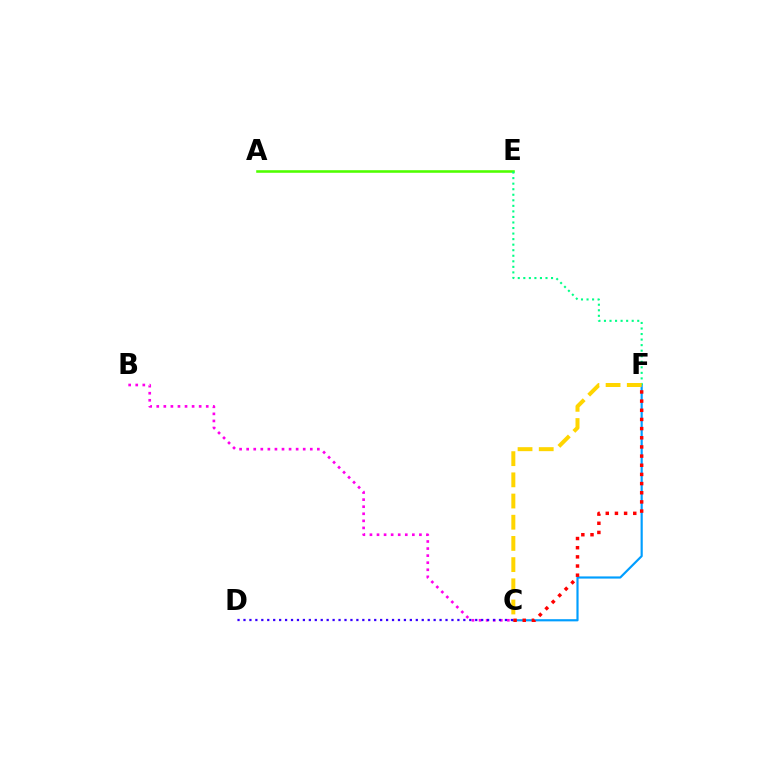{('A', 'E'): [{'color': '#4fff00', 'line_style': 'solid', 'thickness': 1.85}], ('C', 'F'): [{'color': '#009eff', 'line_style': 'solid', 'thickness': 1.56}, {'color': '#ff0000', 'line_style': 'dotted', 'thickness': 2.49}, {'color': '#ffd500', 'line_style': 'dashed', 'thickness': 2.88}], ('E', 'F'): [{'color': '#00ff86', 'line_style': 'dotted', 'thickness': 1.51}], ('B', 'C'): [{'color': '#ff00ed', 'line_style': 'dotted', 'thickness': 1.92}], ('C', 'D'): [{'color': '#3700ff', 'line_style': 'dotted', 'thickness': 1.61}]}